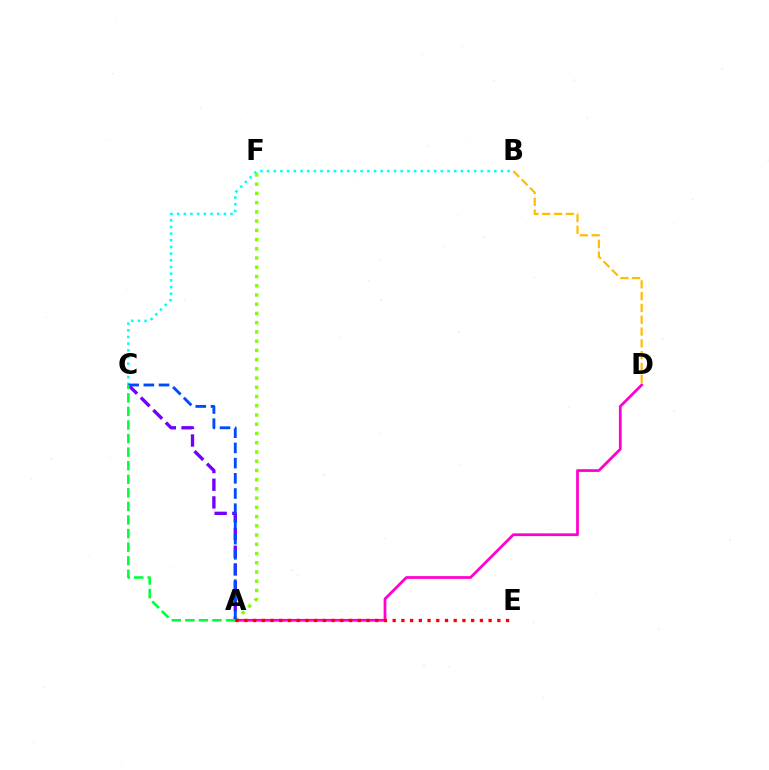{('A', 'C'): [{'color': '#7200ff', 'line_style': 'dashed', 'thickness': 2.4}, {'color': '#004bff', 'line_style': 'dashed', 'thickness': 2.07}, {'color': '#00ff39', 'line_style': 'dashed', 'thickness': 1.84}], ('A', 'F'): [{'color': '#84ff00', 'line_style': 'dotted', 'thickness': 2.51}], ('A', 'D'): [{'color': '#ff00cf', 'line_style': 'solid', 'thickness': 1.98}], ('B', 'C'): [{'color': '#00fff6', 'line_style': 'dotted', 'thickness': 1.82}], ('B', 'D'): [{'color': '#ffbd00', 'line_style': 'dashed', 'thickness': 1.6}], ('A', 'E'): [{'color': '#ff0000', 'line_style': 'dotted', 'thickness': 2.37}]}